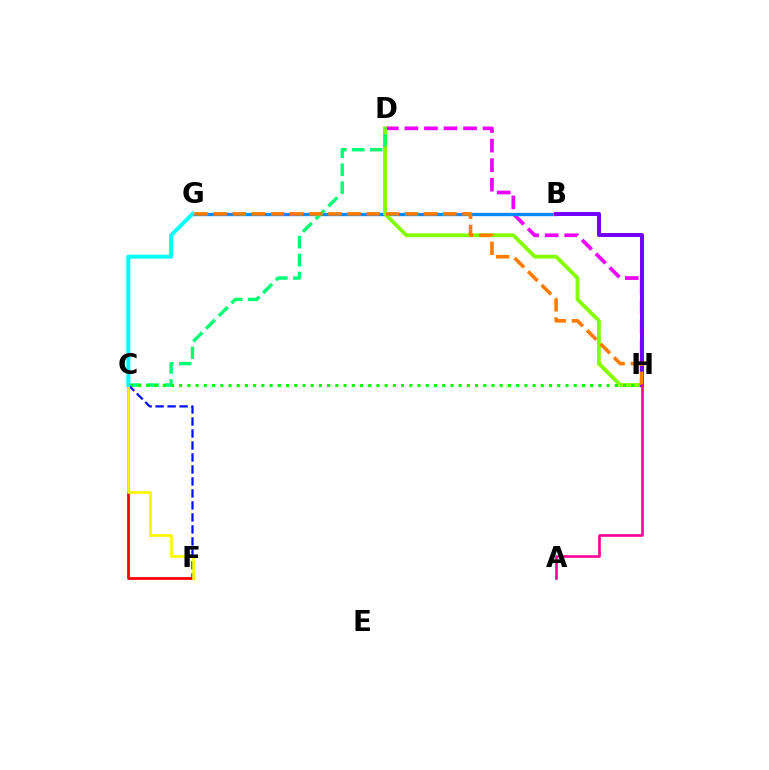{('D', 'H'): [{'color': '#ee00ff', 'line_style': 'dashed', 'thickness': 2.66}, {'color': '#84ff00', 'line_style': 'solid', 'thickness': 2.75}], ('B', 'G'): [{'color': '#008cff', 'line_style': 'solid', 'thickness': 2.41}], ('C', 'D'): [{'color': '#00ff74', 'line_style': 'dashed', 'thickness': 2.45}], ('C', 'H'): [{'color': '#08ff00', 'line_style': 'dotted', 'thickness': 2.23}], ('C', 'F'): [{'color': '#ff0000', 'line_style': 'solid', 'thickness': 1.98}, {'color': '#0010ff', 'line_style': 'dashed', 'thickness': 1.63}, {'color': '#fcf500', 'line_style': 'solid', 'thickness': 1.96}], ('B', 'H'): [{'color': '#7200ff', 'line_style': 'solid', 'thickness': 2.86}], ('C', 'G'): [{'color': '#00fff6', 'line_style': 'solid', 'thickness': 2.83}], ('G', 'H'): [{'color': '#ff7c00', 'line_style': 'dashed', 'thickness': 2.6}], ('A', 'H'): [{'color': '#ff0094', 'line_style': 'solid', 'thickness': 1.88}]}